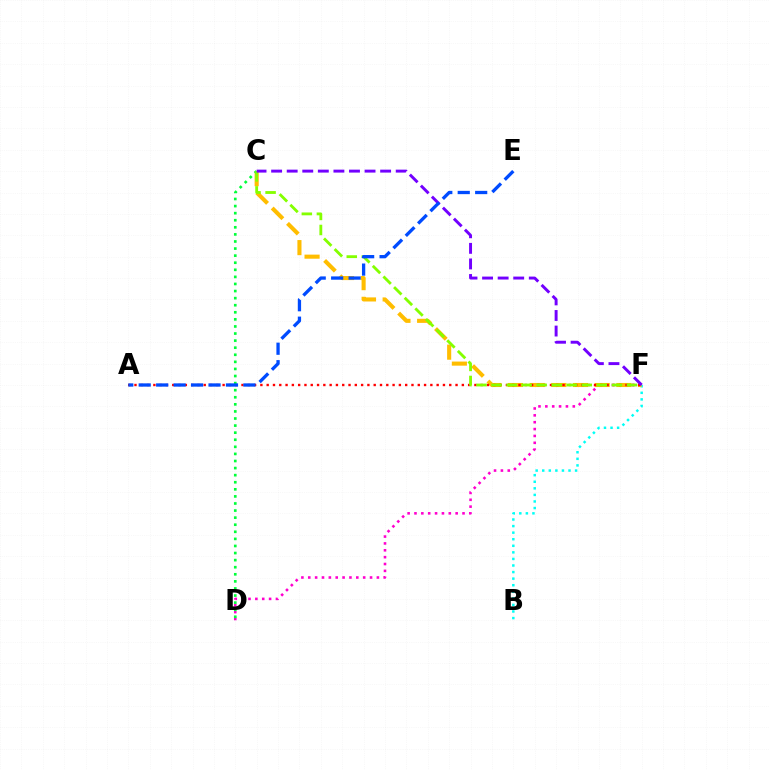{('D', 'F'): [{'color': '#ff00cf', 'line_style': 'dotted', 'thickness': 1.86}], ('B', 'F'): [{'color': '#00fff6', 'line_style': 'dotted', 'thickness': 1.79}], ('C', 'F'): [{'color': '#ffbd00', 'line_style': 'dashed', 'thickness': 2.94}, {'color': '#84ff00', 'line_style': 'dashed', 'thickness': 2.04}, {'color': '#7200ff', 'line_style': 'dashed', 'thickness': 2.12}], ('A', 'F'): [{'color': '#ff0000', 'line_style': 'dotted', 'thickness': 1.71}], ('C', 'D'): [{'color': '#00ff39', 'line_style': 'dotted', 'thickness': 1.92}], ('A', 'E'): [{'color': '#004bff', 'line_style': 'dashed', 'thickness': 2.37}]}